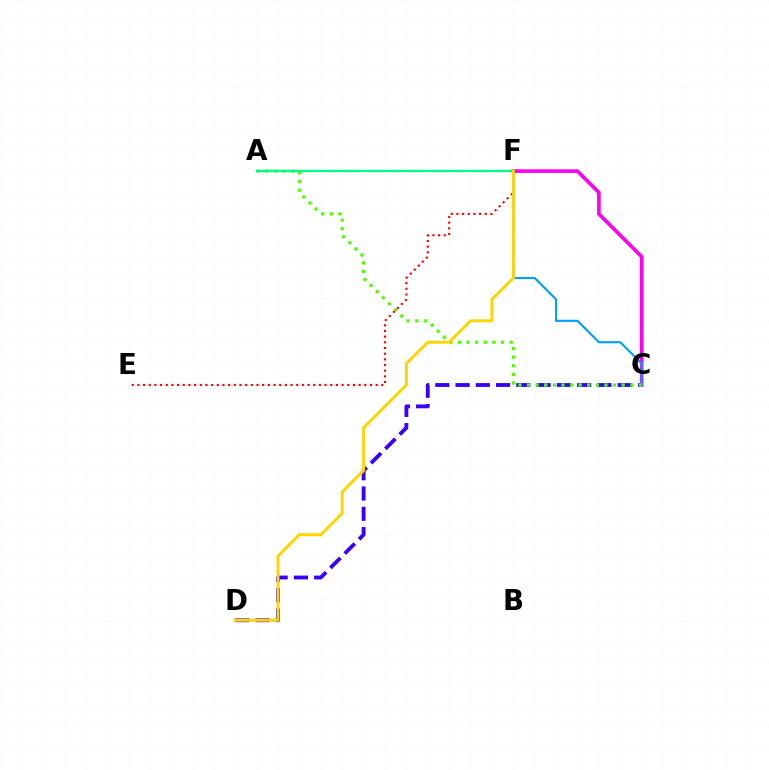{('C', 'D'): [{'color': '#3700ff', 'line_style': 'dashed', 'thickness': 2.75}], ('C', 'F'): [{'color': '#ff00ed', 'line_style': 'solid', 'thickness': 2.61}, {'color': '#009eff', 'line_style': 'solid', 'thickness': 1.54}], ('A', 'C'): [{'color': '#4fff00', 'line_style': 'dotted', 'thickness': 2.34}], ('A', 'F'): [{'color': '#00ff86', 'line_style': 'solid', 'thickness': 1.67}], ('E', 'F'): [{'color': '#ff0000', 'line_style': 'dotted', 'thickness': 1.54}], ('D', 'F'): [{'color': '#ffd500', 'line_style': 'solid', 'thickness': 2.13}]}